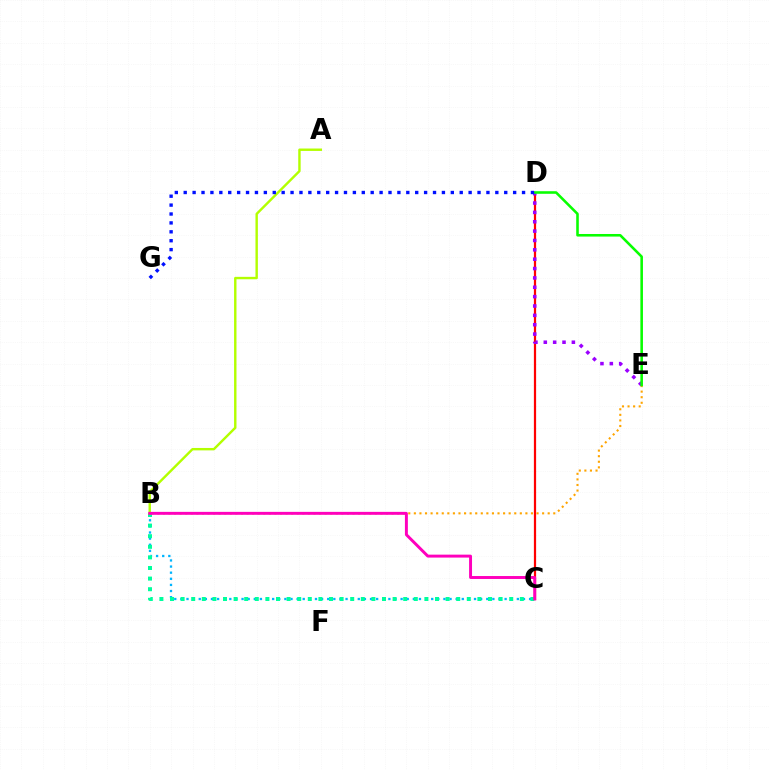{('B', 'C'): [{'color': '#00b5ff', 'line_style': 'dotted', 'thickness': 1.66}, {'color': '#00ff9d', 'line_style': 'dotted', 'thickness': 2.88}, {'color': '#ff00bd', 'line_style': 'solid', 'thickness': 2.12}], ('C', 'D'): [{'color': '#ff0000', 'line_style': 'solid', 'thickness': 1.6}], ('B', 'E'): [{'color': '#ffa500', 'line_style': 'dotted', 'thickness': 1.52}], ('D', 'E'): [{'color': '#9b00ff', 'line_style': 'dotted', 'thickness': 2.54}, {'color': '#08ff00', 'line_style': 'solid', 'thickness': 1.86}], ('A', 'B'): [{'color': '#b3ff00', 'line_style': 'solid', 'thickness': 1.74}], ('D', 'G'): [{'color': '#0010ff', 'line_style': 'dotted', 'thickness': 2.42}]}